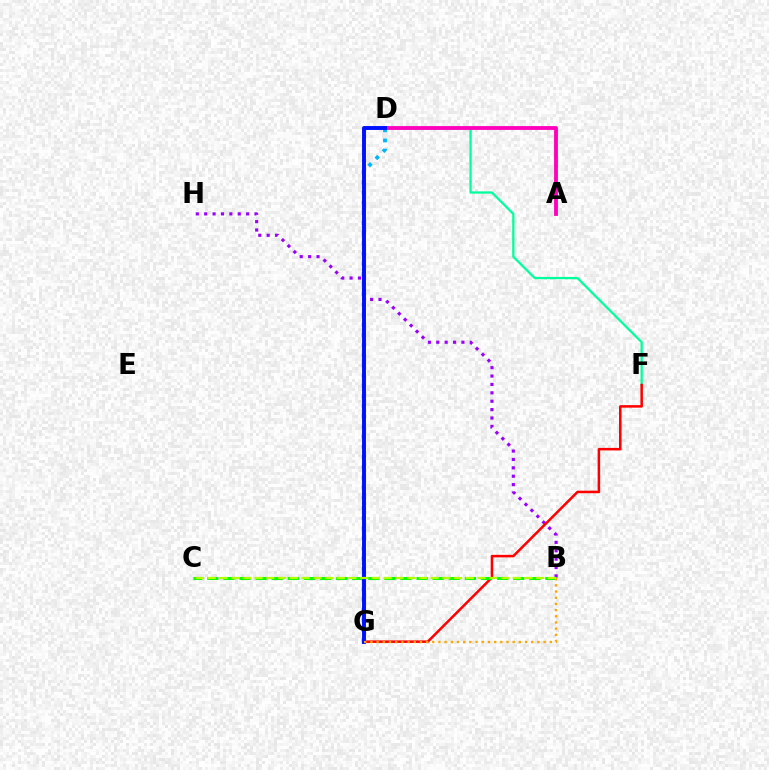{('D', 'F'): [{'color': '#00ff9d', 'line_style': 'solid', 'thickness': 1.63}], ('B', 'H'): [{'color': '#9b00ff', 'line_style': 'dotted', 'thickness': 2.28}], ('A', 'D'): [{'color': '#ff00bd', 'line_style': 'solid', 'thickness': 2.76}], ('D', 'G'): [{'color': '#00b5ff', 'line_style': 'dotted', 'thickness': 2.76}, {'color': '#0010ff', 'line_style': 'solid', 'thickness': 2.82}], ('F', 'G'): [{'color': '#ff0000', 'line_style': 'solid', 'thickness': 1.82}], ('B', 'C'): [{'color': '#08ff00', 'line_style': 'dashed', 'thickness': 2.19}, {'color': '#b3ff00', 'line_style': 'dashed', 'thickness': 1.59}], ('B', 'G'): [{'color': '#ffa500', 'line_style': 'dotted', 'thickness': 1.68}]}